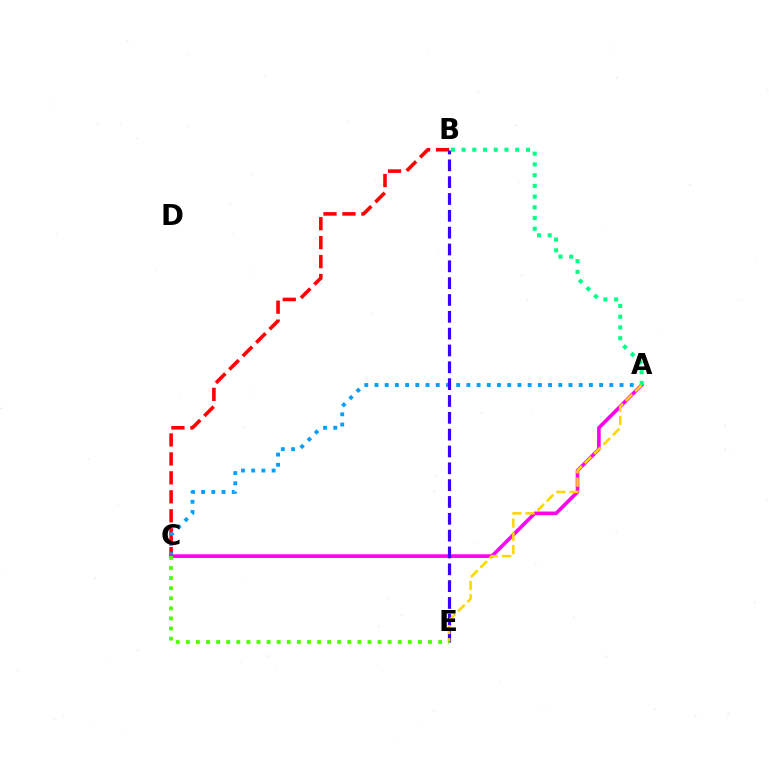{('B', 'C'): [{'color': '#ff0000', 'line_style': 'dashed', 'thickness': 2.58}], ('A', 'C'): [{'color': '#009eff', 'line_style': 'dotted', 'thickness': 2.77}, {'color': '#ff00ed', 'line_style': 'solid', 'thickness': 2.61}], ('B', 'E'): [{'color': '#3700ff', 'line_style': 'dashed', 'thickness': 2.29}], ('A', 'B'): [{'color': '#00ff86', 'line_style': 'dotted', 'thickness': 2.92}], ('A', 'E'): [{'color': '#ffd500', 'line_style': 'dashed', 'thickness': 1.8}], ('C', 'E'): [{'color': '#4fff00', 'line_style': 'dotted', 'thickness': 2.74}]}